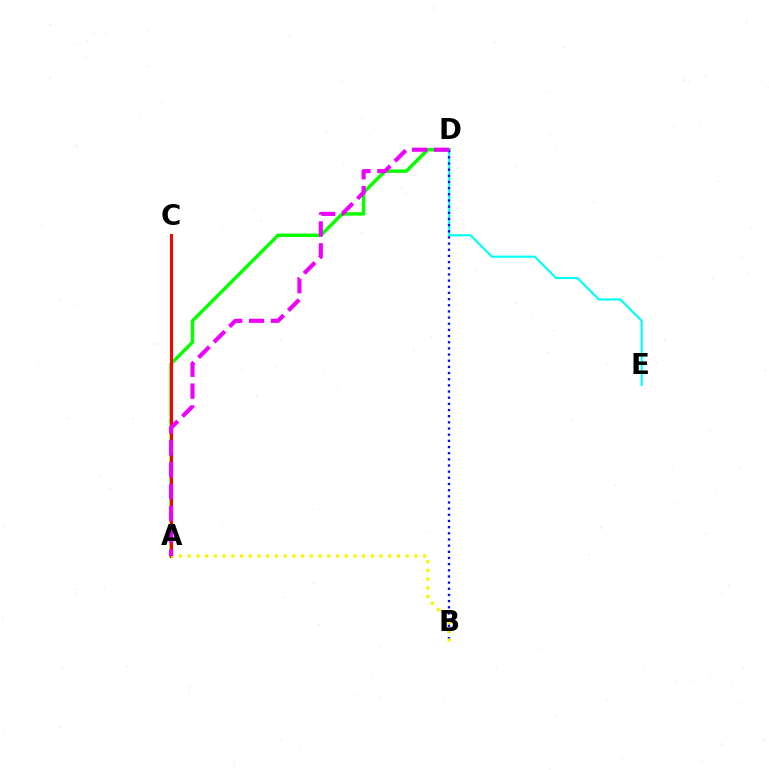{('A', 'D'): [{'color': '#08ff00', 'line_style': 'solid', 'thickness': 2.49}, {'color': '#ee00ff', 'line_style': 'dashed', 'thickness': 2.97}], ('D', 'E'): [{'color': '#00fff6', 'line_style': 'solid', 'thickness': 1.53}], ('A', 'C'): [{'color': '#ff0000', 'line_style': 'solid', 'thickness': 2.2}], ('B', 'D'): [{'color': '#0010ff', 'line_style': 'dotted', 'thickness': 1.67}], ('A', 'B'): [{'color': '#fcf500', 'line_style': 'dotted', 'thickness': 2.37}]}